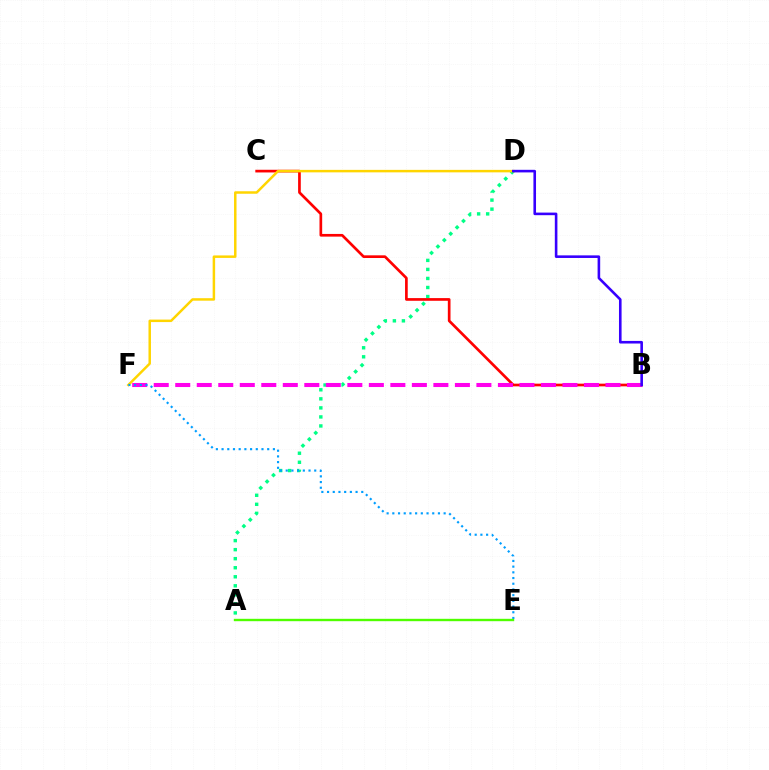{('A', 'D'): [{'color': '#00ff86', 'line_style': 'dotted', 'thickness': 2.45}], ('B', 'C'): [{'color': '#ff0000', 'line_style': 'solid', 'thickness': 1.93}], ('D', 'F'): [{'color': '#ffd500', 'line_style': 'solid', 'thickness': 1.79}], ('B', 'F'): [{'color': '#ff00ed', 'line_style': 'dashed', 'thickness': 2.92}], ('E', 'F'): [{'color': '#009eff', 'line_style': 'dotted', 'thickness': 1.55}], ('A', 'E'): [{'color': '#4fff00', 'line_style': 'solid', 'thickness': 1.72}], ('B', 'D'): [{'color': '#3700ff', 'line_style': 'solid', 'thickness': 1.87}]}